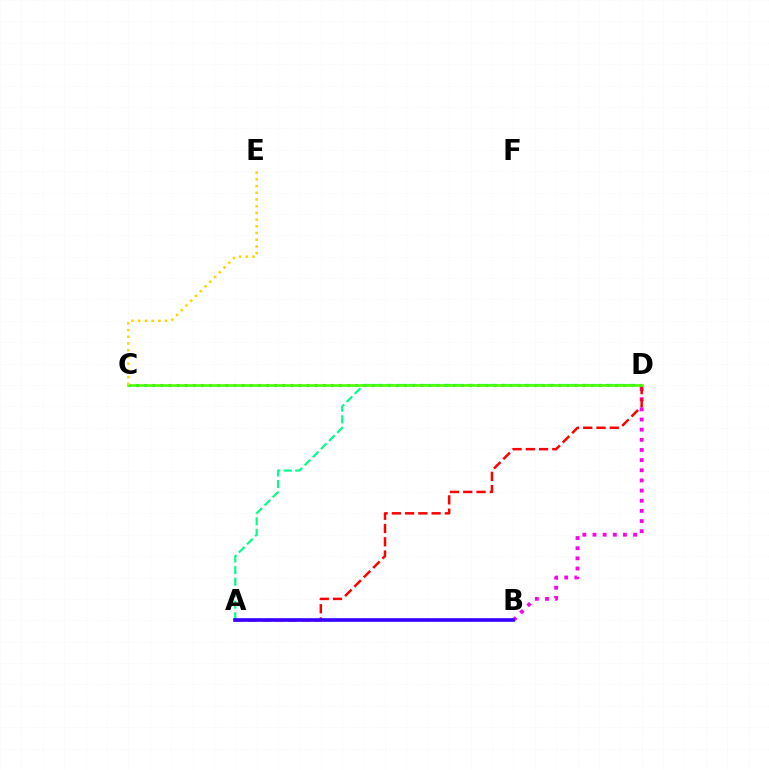{('A', 'D'): [{'color': '#00ff86', 'line_style': 'dashed', 'thickness': 1.57}, {'color': '#ff0000', 'line_style': 'dashed', 'thickness': 1.8}], ('B', 'D'): [{'color': '#ff00ed', 'line_style': 'dotted', 'thickness': 2.76}], ('C', 'D'): [{'color': '#009eff', 'line_style': 'dotted', 'thickness': 2.21}, {'color': '#4fff00', 'line_style': 'solid', 'thickness': 1.9}], ('C', 'E'): [{'color': '#ffd500', 'line_style': 'dotted', 'thickness': 1.82}], ('A', 'B'): [{'color': '#3700ff', 'line_style': 'solid', 'thickness': 2.61}]}